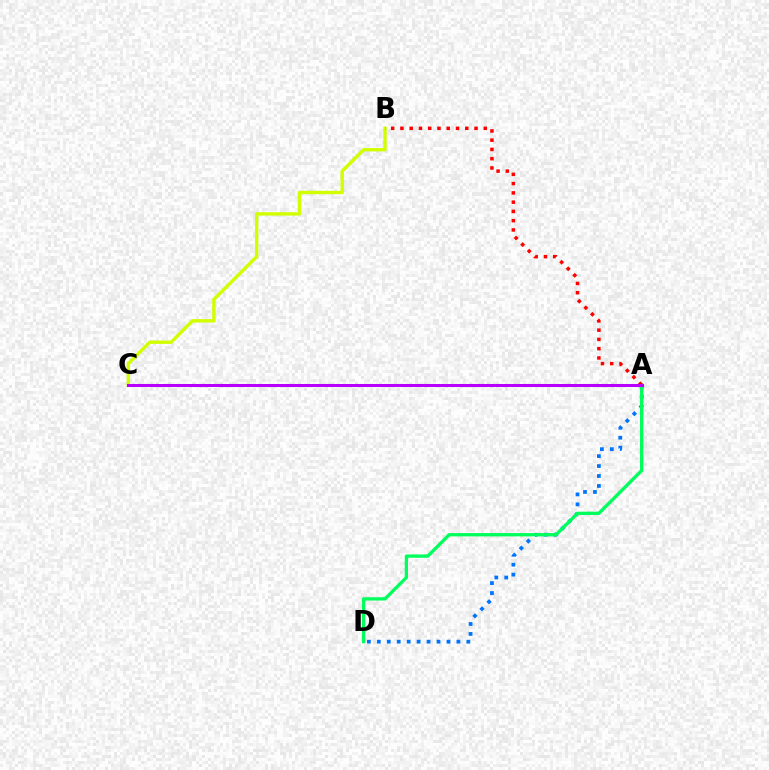{('A', 'D'): [{'color': '#0074ff', 'line_style': 'dotted', 'thickness': 2.7}, {'color': '#00ff5c', 'line_style': 'solid', 'thickness': 2.39}], ('B', 'C'): [{'color': '#d1ff00', 'line_style': 'solid', 'thickness': 2.45}], ('A', 'B'): [{'color': '#ff0000', 'line_style': 'dotted', 'thickness': 2.52}], ('A', 'C'): [{'color': '#b900ff', 'line_style': 'solid', 'thickness': 2.19}]}